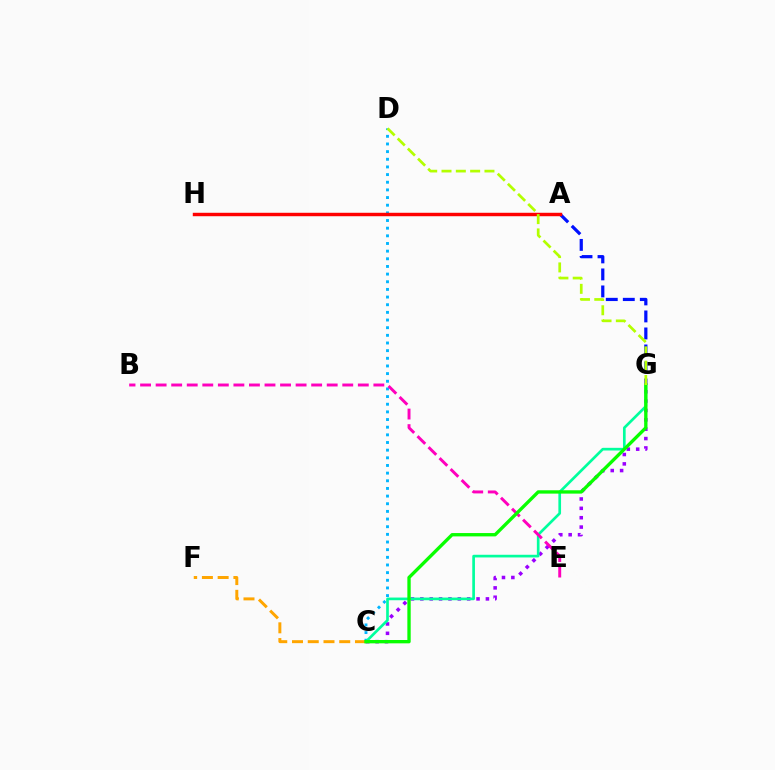{('A', 'G'): [{'color': '#0010ff', 'line_style': 'dashed', 'thickness': 2.31}], ('C', 'G'): [{'color': '#9b00ff', 'line_style': 'dotted', 'thickness': 2.55}, {'color': '#00ff9d', 'line_style': 'solid', 'thickness': 1.93}, {'color': '#08ff00', 'line_style': 'solid', 'thickness': 2.4}], ('C', 'D'): [{'color': '#00b5ff', 'line_style': 'dotted', 'thickness': 2.08}], ('A', 'H'): [{'color': '#ff0000', 'line_style': 'solid', 'thickness': 2.47}], ('B', 'E'): [{'color': '#ff00bd', 'line_style': 'dashed', 'thickness': 2.11}], ('C', 'F'): [{'color': '#ffa500', 'line_style': 'dashed', 'thickness': 2.14}], ('D', 'G'): [{'color': '#b3ff00', 'line_style': 'dashed', 'thickness': 1.95}]}